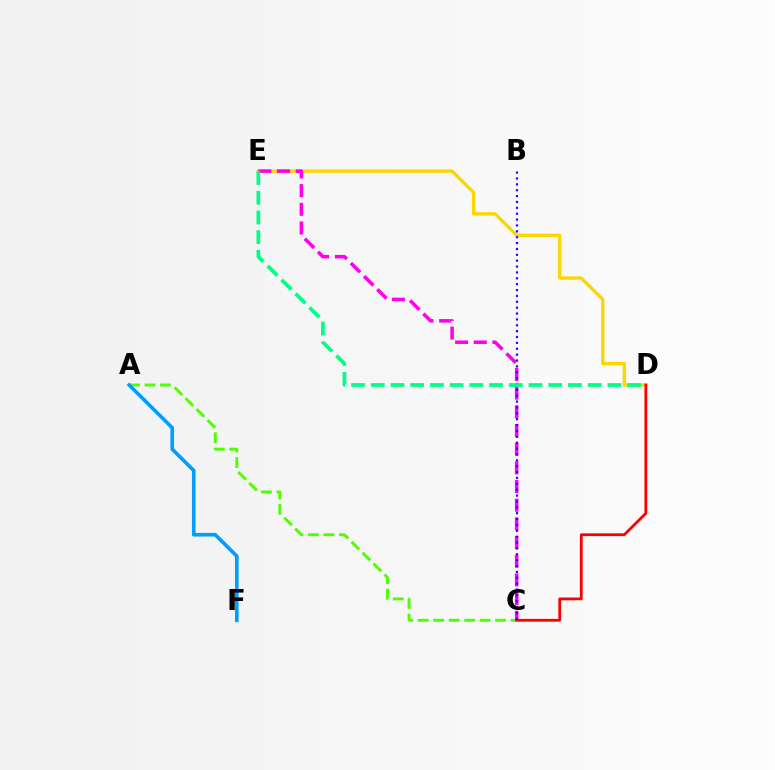{('A', 'C'): [{'color': '#4fff00', 'line_style': 'dashed', 'thickness': 2.1}], ('D', 'E'): [{'color': '#ffd500', 'line_style': 'solid', 'thickness': 2.41}, {'color': '#00ff86', 'line_style': 'dashed', 'thickness': 2.68}], ('C', 'E'): [{'color': '#ff00ed', 'line_style': 'dashed', 'thickness': 2.54}], ('C', 'D'): [{'color': '#ff0000', 'line_style': 'solid', 'thickness': 2.0}], ('A', 'F'): [{'color': '#009eff', 'line_style': 'solid', 'thickness': 2.62}], ('B', 'C'): [{'color': '#3700ff', 'line_style': 'dotted', 'thickness': 1.6}]}